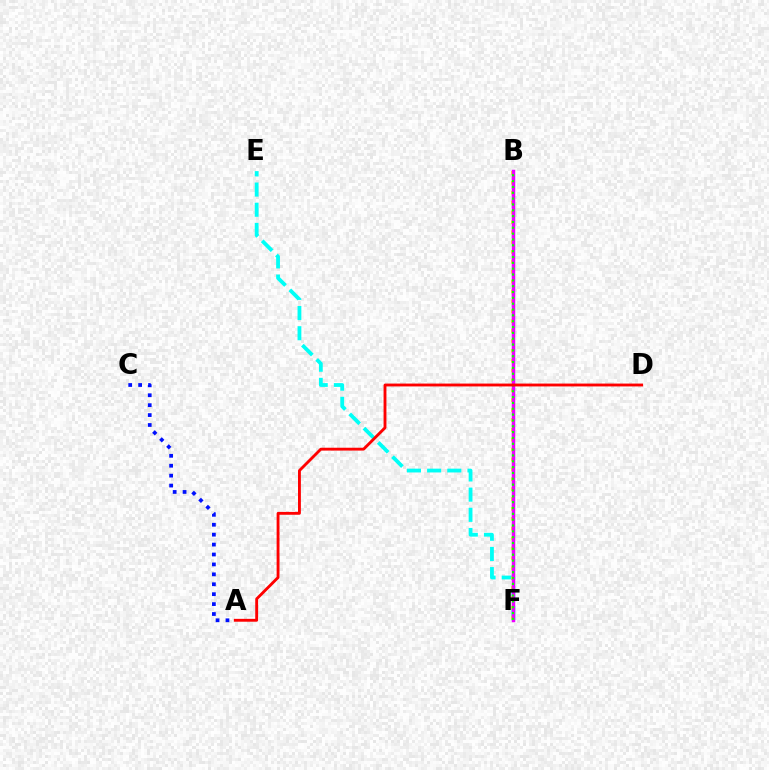{('E', 'F'): [{'color': '#00fff6', 'line_style': 'dashed', 'thickness': 2.74}], ('B', 'F'): [{'color': '#fcf500', 'line_style': 'dotted', 'thickness': 2.69}, {'color': '#ee00ff', 'line_style': 'solid', 'thickness': 2.49}, {'color': '#08ff00', 'line_style': 'dotted', 'thickness': 1.59}], ('A', 'D'): [{'color': '#ff0000', 'line_style': 'solid', 'thickness': 2.06}], ('A', 'C'): [{'color': '#0010ff', 'line_style': 'dotted', 'thickness': 2.69}]}